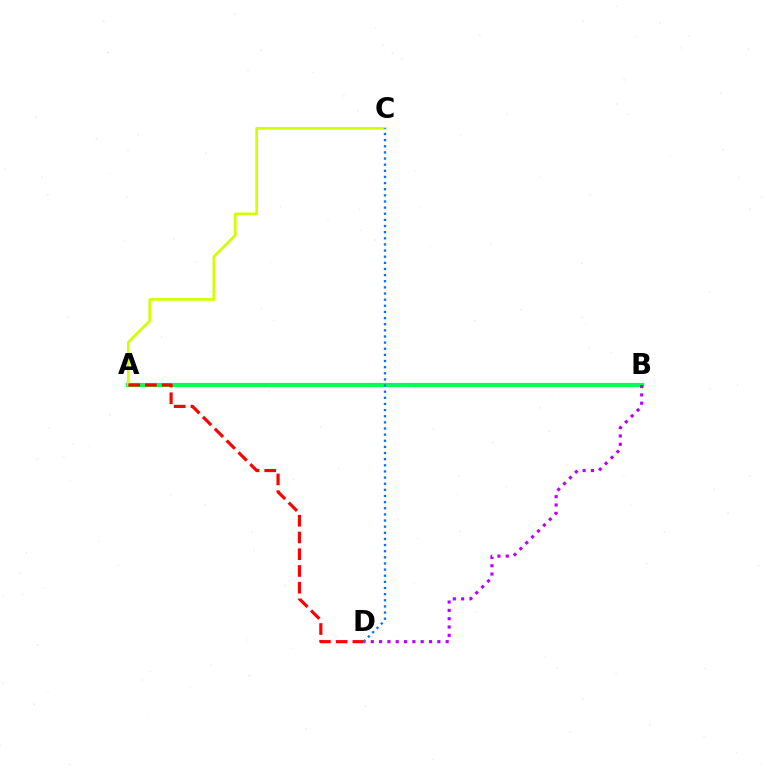{('A', 'B'): [{'color': '#00ff5c', 'line_style': 'solid', 'thickness': 3.0}], ('A', 'C'): [{'color': '#d1ff00', 'line_style': 'solid', 'thickness': 1.94}], ('B', 'D'): [{'color': '#b900ff', 'line_style': 'dotted', 'thickness': 2.26}], ('A', 'D'): [{'color': '#ff0000', 'line_style': 'dashed', 'thickness': 2.27}], ('C', 'D'): [{'color': '#0074ff', 'line_style': 'dotted', 'thickness': 1.67}]}